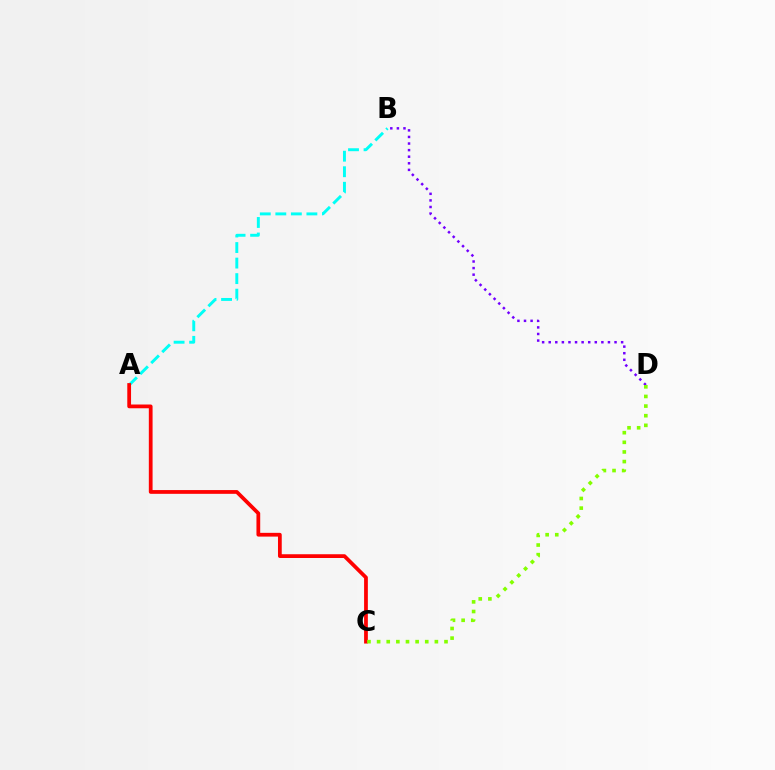{('A', 'B'): [{'color': '#00fff6', 'line_style': 'dashed', 'thickness': 2.11}], ('A', 'C'): [{'color': '#ff0000', 'line_style': 'solid', 'thickness': 2.7}], ('B', 'D'): [{'color': '#7200ff', 'line_style': 'dotted', 'thickness': 1.79}], ('C', 'D'): [{'color': '#84ff00', 'line_style': 'dotted', 'thickness': 2.62}]}